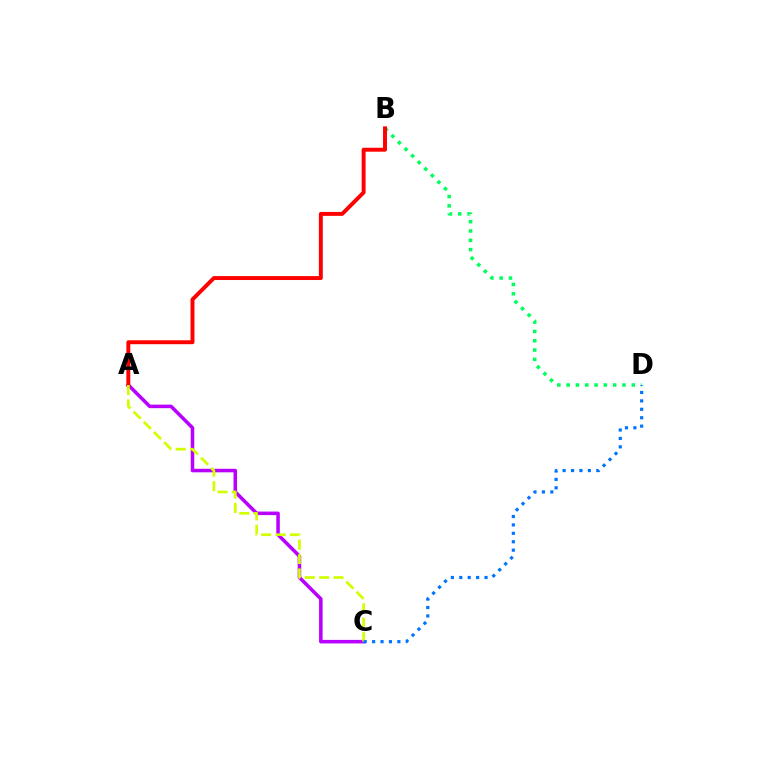{('B', 'D'): [{'color': '#00ff5c', 'line_style': 'dotted', 'thickness': 2.53}], ('A', 'C'): [{'color': '#b900ff', 'line_style': 'solid', 'thickness': 2.55}, {'color': '#d1ff00', 'line_style': 'dashed', 'thickness': 1.96}], ('A', 'B'): [{'color': '#ff0000', 'line_style': 'solid', 'thickness': 2.83}], ('C', 'D'): [{'color': '#0074ff', 'line_style': 'dotted', 'thickness': 2.29}]}